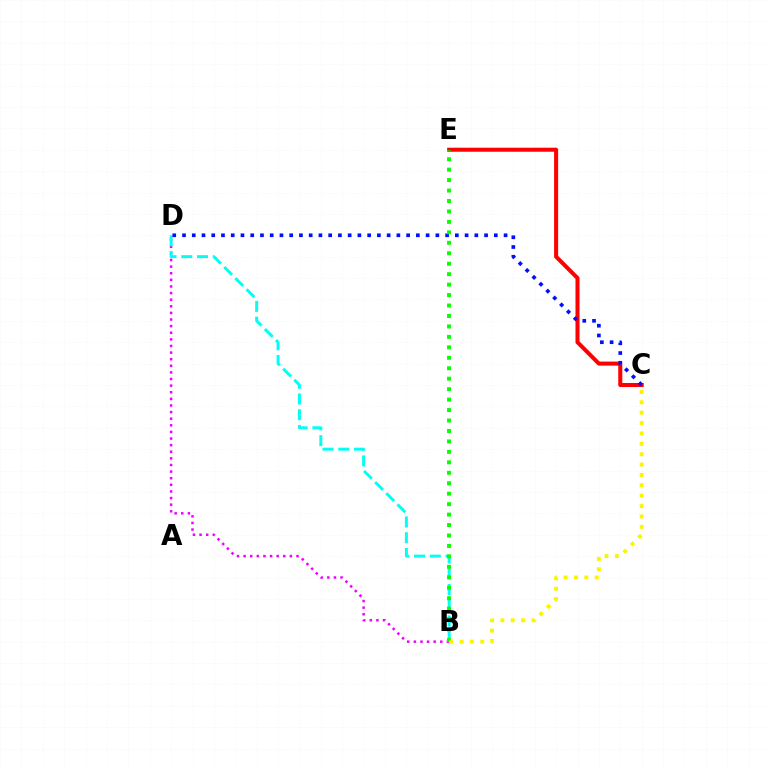{('C', 'E'): [{'color': '#ff0000', 'line_style': 'solid', 'thickness': 2.91}], ('B', 'D'): [{'color': '#ee00ff', 'line_style': 'dotted', 'thickness': 1.8}, {'color': '#00fff6', 'line_style': 'dashed', 'thickness': 2.14}], ('C', 'D'): [{'color': '#0010ff', 'line_style': 'dotted', 'thickness': 2.65}], ('B', 'E'): [{'color': '#08ff00', 'line_style': 'dotted', 'thickness': 2.84}], ('B', 'C'): [{'color': '#fcf500', 'line_style': 'dotted', 'thickness': 2.82}]}